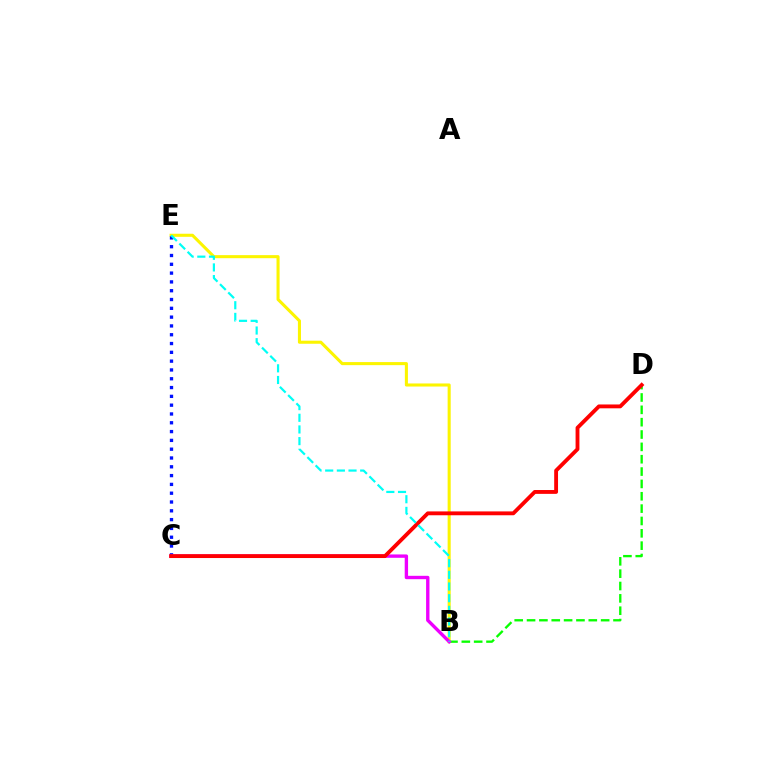{('B', 'E'): [{'color': '#fcf500', 'line_style': 'solid', 'thickness': 2.21}, {'color': '#00fff6', 'line_style': 'dashed', 'thickness': 1.58}], ('C', 'E'): [{'color': '#0010ff', 'line_style': 'dotted', 'thickness': 2.39}], ('B', 'D'): [{'color': '#08ff00', 'line_style': 'dashed', 'thickness': 1.68}], ('B', 'C'): [{'color': '#ee00ff', 'line_style': 'solid', 'thickness': 2.42}], ('C', 'D'): [{'color': '#ff0000', 'line_style': 'solid', 'thickness': 2.77}]}